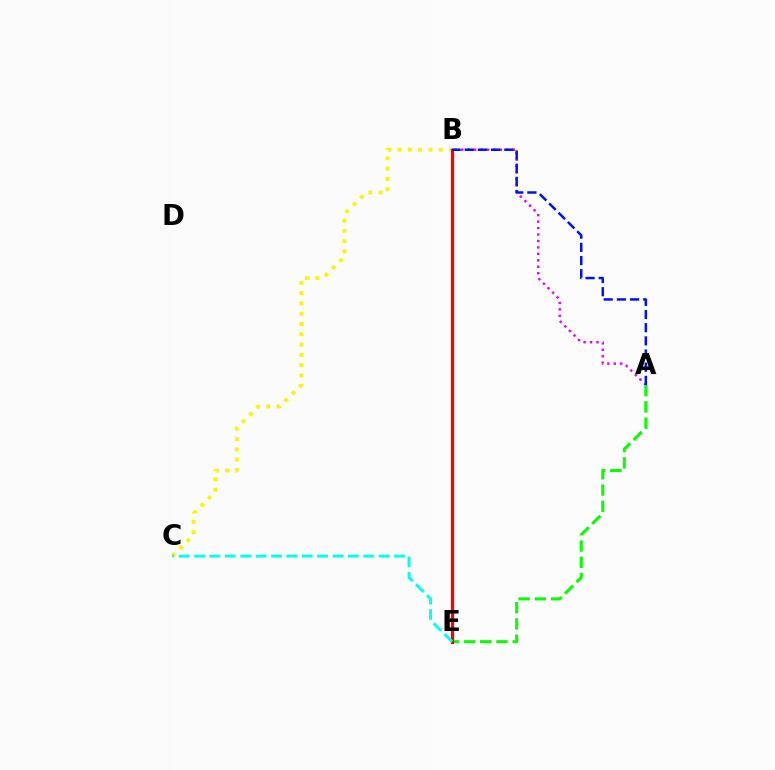{('B', 'C'): [{'color': '#fcf500', 'line_style': 'dotted', 'thickness': 2.8}], ('A', 'B'): [{'color': '#ee00ff', 'line_style': 'dotted', 'thickness': 1.75}, {'color': '#0010ff', 'line_style': 'dashed', 'thickness': 1.79}], ('A', 'E'): [{'color': '#08ff00', 'line_style': 'dashed', 'thickness': 2.21}], ('B', 'E'): [{'color': '#ff0000', 'line_style': 'solid', 'thickness': 2.35}], ('C', 'E'): [{'color': '#00fff6', 'line_style': 'dashed', 'thickness': 2.09}]}